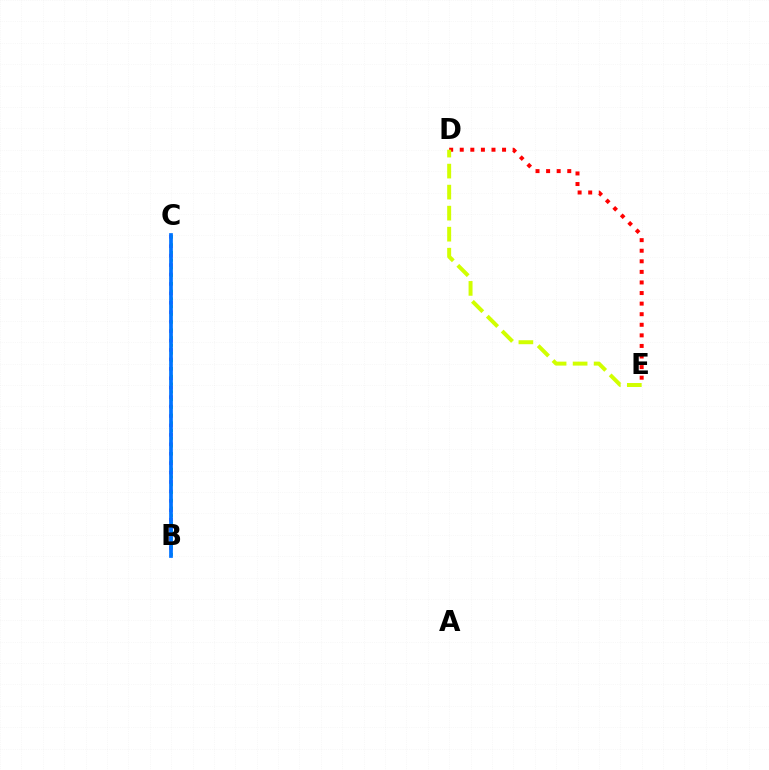{('D', 'E'): [{'color': '#ff0000', 'line_style': 'dotted', 'thickness': 2.87}, {'color': '#d1ff00', 'line_style': 'dashed', 'thickness': 2.86}], ('B', 'C'): [{'color': '#b900ff', 'line_style': 'dotted', 'thickness': 2.56}, {'color': '#00ff5c', 'line_style': 'dotted', 'thickness': 2.1}, {'color': '#0074ff', 'line_style': 'solid', 'thickness': 2.67}]}